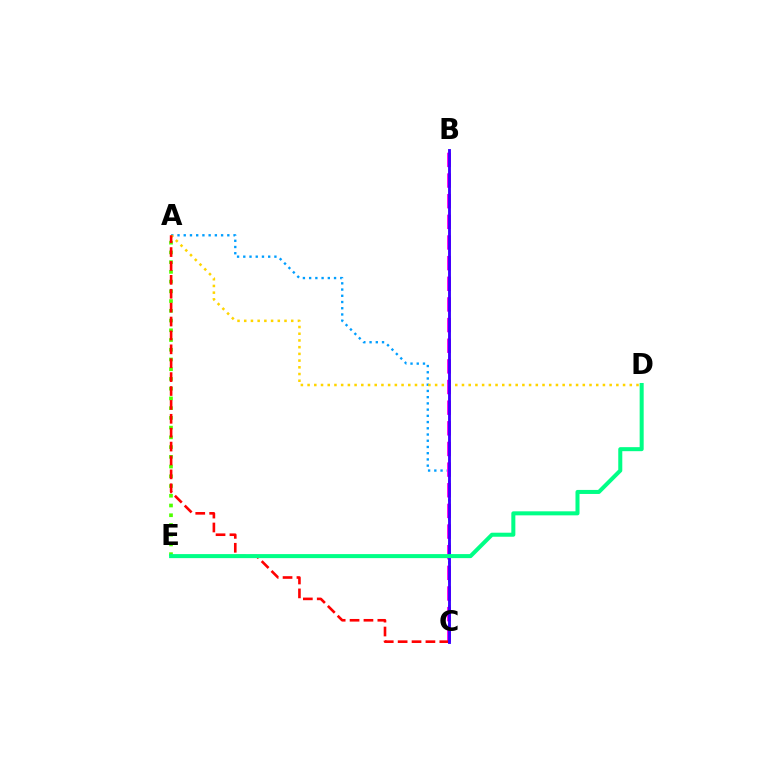{('A', 'E'): [{'color': '#4fff00', 'line_style': 'dotted', 'thickness': 2.64}], ('A', 'C'): [{'color': '#009eff', 'line_style': 'dotted', 'thickness': 1.69}, {'color': '#ff0000', 'line_style': 'dashed', 'thickness': 1.89}], ('B', 'C'): [{'color': '#ff00ed', 'line_style': 'dashed', 'thickness': 2.8}, {'color': '#3700ff', 'line_style': 'solid', 'thickness': 2.07}], ('A', 'D'): [{'color': '#ffd500', 'line_style': 'dotted', 'thickness': 1.82}], ('D', 'E'): [{'color': '#00ff86', 'line_style': 'solid', 'thickness': 2.9}]}